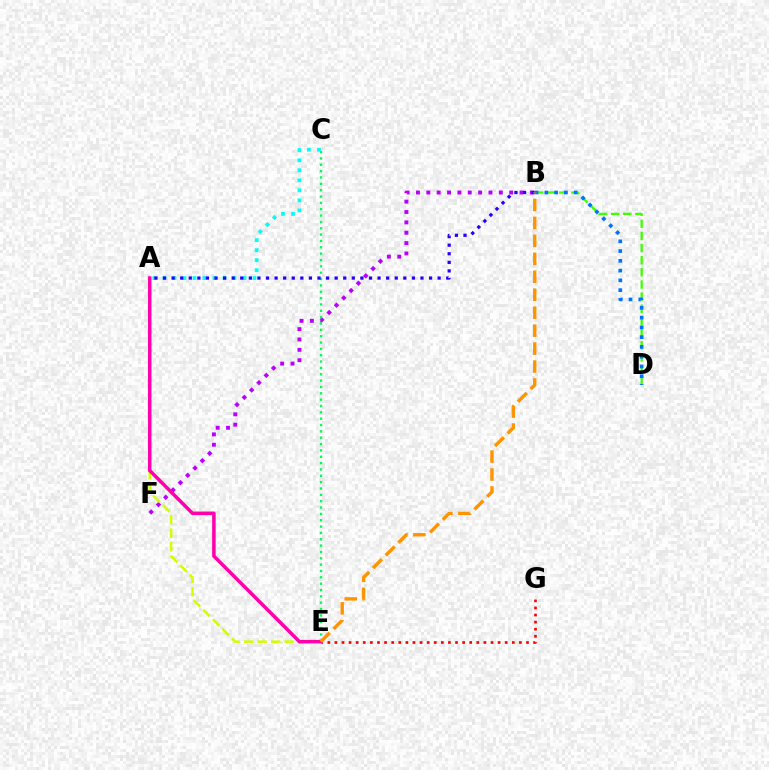{('A', 'C'): [{'color': '#00fff6', 'line_style': 'dotted', 'thickness': 2.72}], ('B', 'D'): [{'color': '#3dff00', 'line_style': 'dashed', 'thickness': 1.65}, {'color': '#0074ff', 'line_style': 'dotted', 'thickness': 2.65}], ('B', 'F'): [{'color': '#b900ff', 'line_style': 'dotted', 'thickness': 2.81}], ('C', 'E'): [{'color': '#00ff5c', 'line_style': 'dotted', 'thickness': 1.72}], ('A', 'E'): [{'color': '#d1ff00', 'line_style': 'dashed', 'thickness': 1.83}, {'color': '#ff00ac', 'line_style': 'solid', 'thickness': 2.54}], ('E', 'G'): [{'color': '#ff0000', 'line_style': 'dotted', 'thickness': 1.93}], ('A', 'B'): [{'color': '#2500ff', 'line_style': 'dotted', 'thickness': 2.33}], ('B', 'E'): [{'color': '#ff9400', 'line_style': 'dashed', 'thickness': 2.44}]}